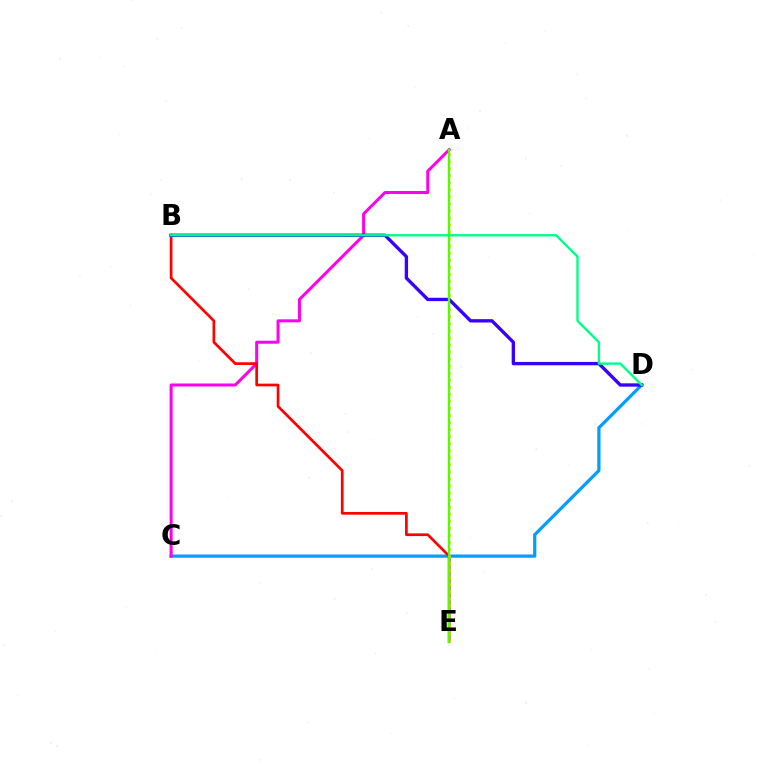{('C', 'D'): [{'color': '#009eff', 'line_style': 'solid', 'thickness': 2.32}], ('A', 'C'): [{'color': '#ff00ed', 'line_style': 'solid', 'thickness': 2.16}], ('B', 'E'): [{'color': '#ff0000', 'line_style': 'solid', 'thickness': 1.95}], ('A', 'E'): [{'color': '#ffd500', 'line_style': 'dotted', 'thickness': 1.92}, {'color': '#4fff00', 'line_style': 'solid', 'thickness': 1.69}], ('B', 'D'): [{'color': '#3700ff', 'line_style': 'solid', 'thickness': 2.41}, {'color': '#00ff86', 'line_style': 'solid', 'thickness': 1.71}]}